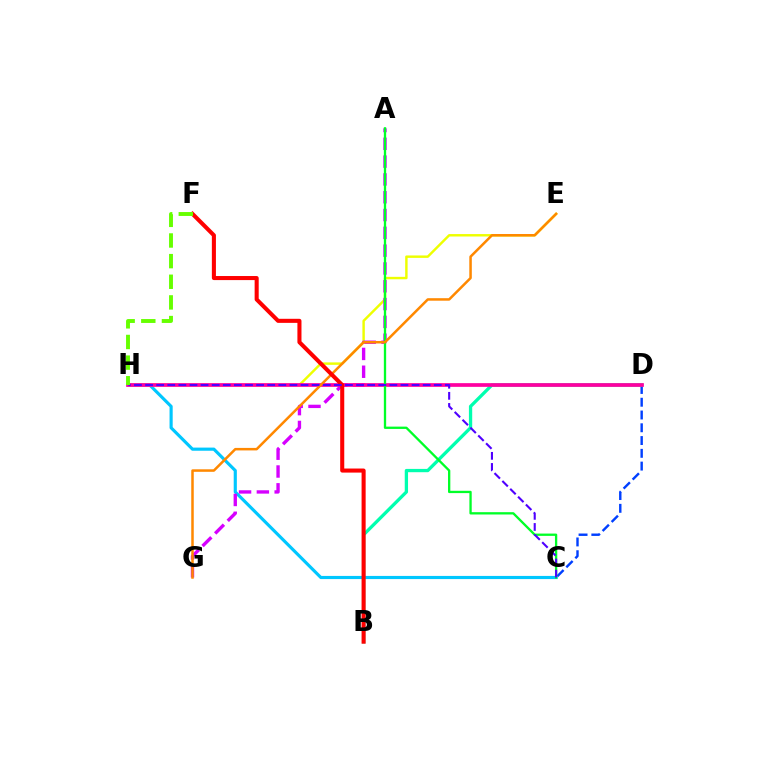{('C', 'D'): [{'color': '#003fff', 'line_style': 'dashed', 'thickness': 1.74}], ('C', 'H'): [{'color': '#00c7ff', 'line_style': 'solid', 'thickness': 2.27}, {'color': '#4f00ff', 'line_style': 'dashed', 'thickness': 1.51}], ('E', 'H'): [{'color': '#eeff00', 'line_style': 'solid', 'thickness': 1.75}], ('B', 'D'): [{'color': '#00ffaf', 'line_style': 'solid', 'thickness': 2.37}], ('A', 'G'): [{'color': '#d600ff', 'line_style': 'dashed', 'thickness': 2.42}], ('D', 'H'): [{'color': '#ff00a0', 'line_style': 'solid', 'thickness': 2.67}], ('A', 'C'): [{'color': '#00ff27', 'line_style': 'solid', 'thickness': 1.67}], ('E', 'G'): [{'color': '#ff8800', 'line_style': 'solid', 'thickness': 1.81}], ('B', 'F'): [{'color': '#ff0000', 'line_style': 'solid', 'thickness': 2.93}], ('F', 'H'): [{'color': '#66ff00', 'line_style': 'dashed', 'thickness': 2.8}]}